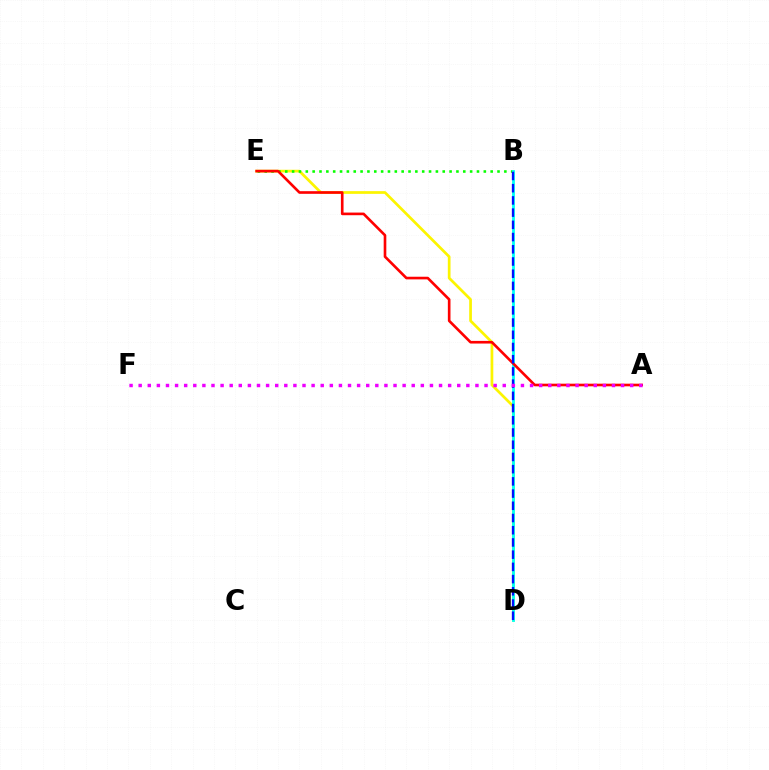{('D', 'E'): [{'color': '#fcf500', 'line_style': 'solid', 'thickness': 1.96}], ('B', 'E'): [{'color': '#08ff00', 'line_style': 'dotted', 'thickness': 1.86}], ('B', 'D'): [{'color': '#00fff6', 'line_style': 'solid', 'thickness': 2.02}, {'color': '#0010ff', 'line_style': 'dashed', 'thickness': 1.66}], ('A', 'E'): [{'color': '#ff0000', 'line_style': 'solid', 'thickness': 1.9}], ('A', 'F'): [{'color': '#ee00ff', 'line_style': 'dotted', 'thickness': 2.47}]}